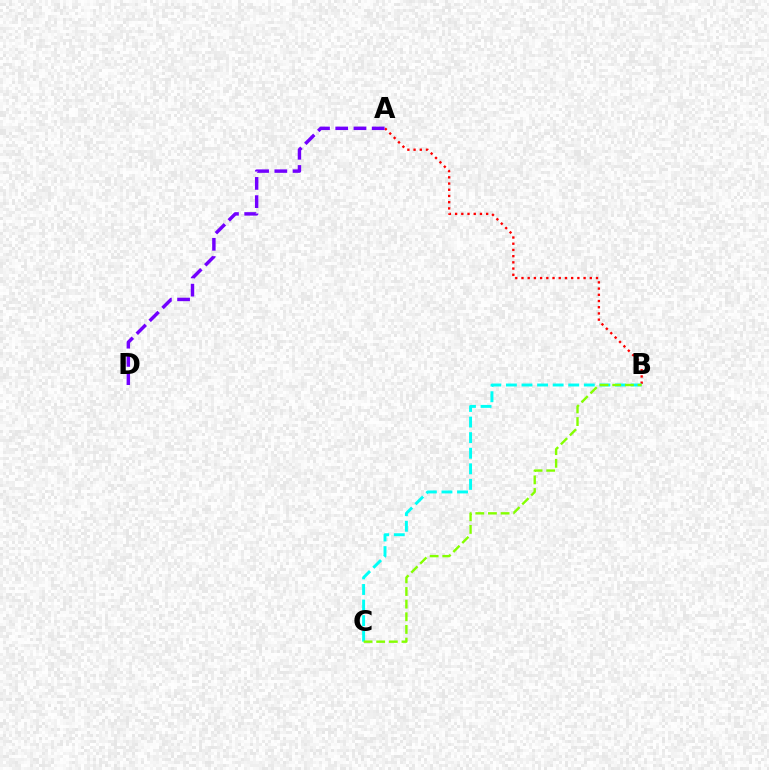{('A', 'B'): [{'color': '#ff0000', 'line_style': 'dotted', 'thickness': 1.69}], ('B', 'C'): [{'color': '#00fff6', 'line_style': 'dashed', 'thickness': 2.12}, {'color': '#84ff00', 'line_style': 'dashed', 'thickness': 1.72}], ('A', 'D'): [{'color': '#7200ff', 'line_style': 'dashed', 'thickness': 2.48}]}